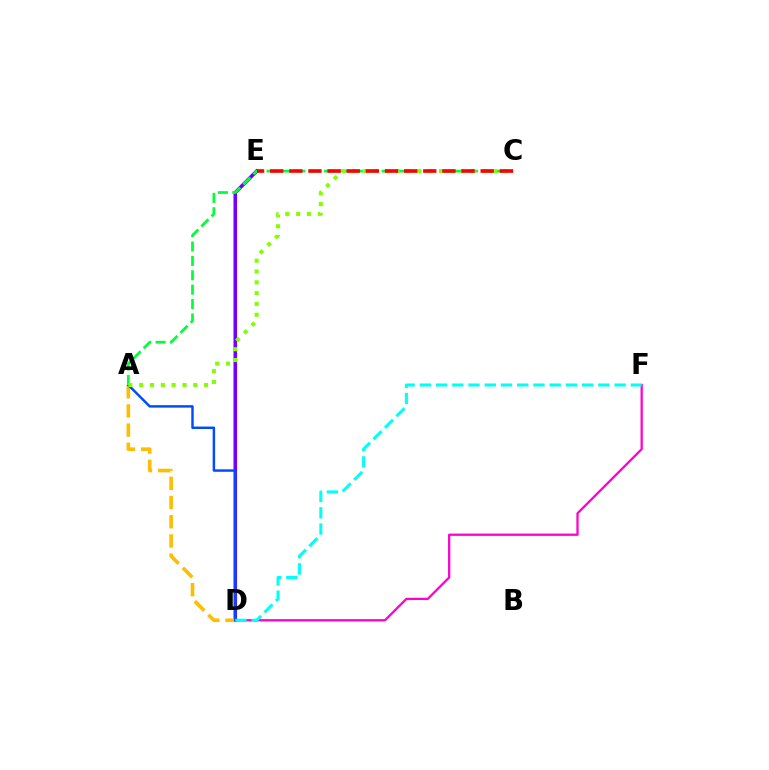{('D', 'E'): [{'color': '#7200ff', 'line_style': 'solid', 'thickness': 2.58}], ('D', 'F'): [{'color': '#ff00cf', 'line_style': 'solid', 'thickness': 1.64}, {'color': '#00fff6', 'line_style': 'dashed', 'thickness': 2.2}], ('A', 'D'): [{'color': '#ffbd00', 'line_style': 'dashed', 'thickness': 2.61}, {'color': '#004bff', 'line_style': 'solid', 'thickness': 1.77}], ('A', 'C'): [{'color': '#00ff39', 'line_style': 'dashed', 'thickness': 1.95}, {'color': '#84ff00', 'line_style': 'dotted', 'thickness': 2.94}], ('C', 'E'): [{'color': '#ff0000', 'line_style': 'dashed', 'thickness': 2.6}]}